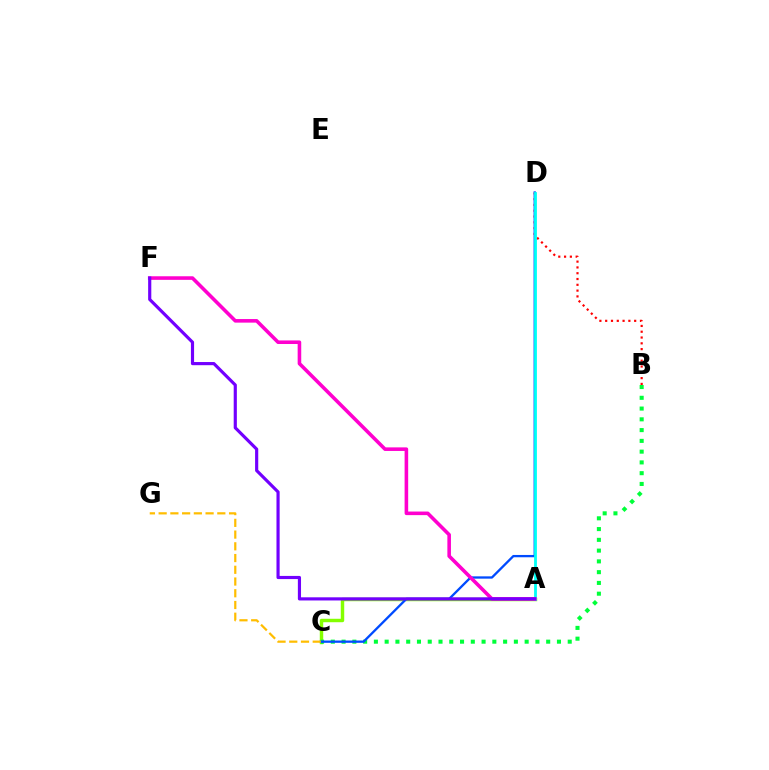{('B', 'D'): [{'color': '#ff0000', 'line_style': 'dotted', 'thickness': 1.58}], ('A', 'C'): [{'color': '#84ff00', 'line_style': 'solid', 'thickness': 2.48}], ('B', 'C'): [{'color': '#00ff39', 'line_style': 'dotted', 'thickness': 2.93}], ('C', 'D'): [{'color': '#004bff', 'line_style': 'solid', 'thickness': 1.66}], ('A', 'D'): [{'color': '#00fff6', 'line_style': 'solid', 'thickness': 2.02}], ('C', 'G'): [{'color': '#ffbd00', 'line_style': 'dashed', 'thickness': 1.59}], ('A', 'F'): [{'color': '#ff00cf', 'line_style': 'solid', 'thickness': 2.58}, {'color': '#7200ff', 'line_style': 'solid', 'thickness': 2.28}]}